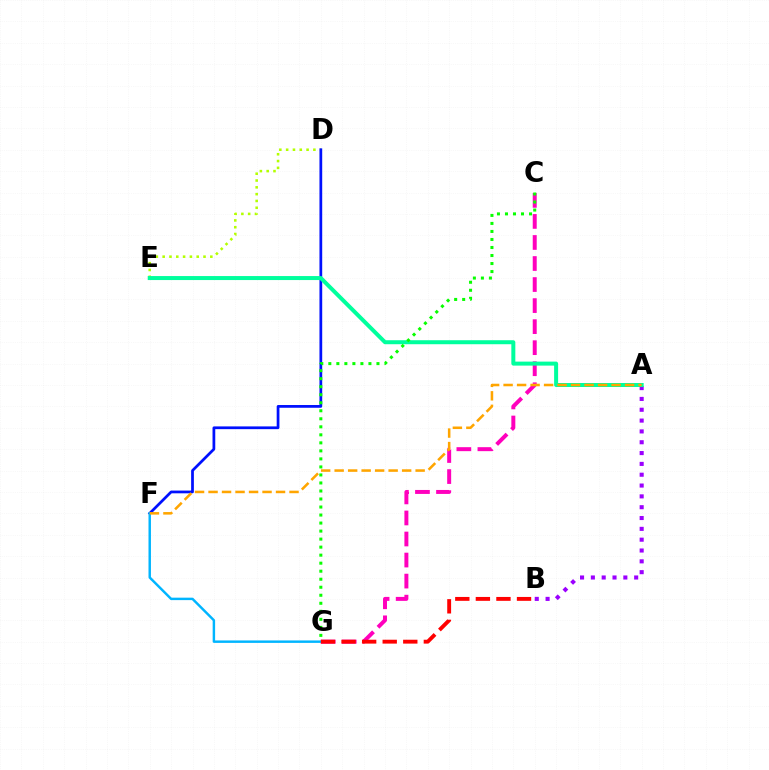{('D', 'E'): [{'color': '#b3ff00', 'line_style': 'dotted', 'thickness': 1.85}], ('D', 'F'): [{'color': '#0010ff', 'line_style': 'solid', 'thickness': 1.97}], ('C', 'G'): [{'color': '#ff00bd', 'line_style': 'dashed', 'thickness': 2.86}, {'color': '#08ff00', 'line_style': 'dotted', 'thickness': 2.18}], ('A', 'B'): [{'color': '#9b00ff', 'line_style': 'dotted', 'thickness': 2.94}], ('A', 'E'): [{'color': '#00ff9d', 'line_style': 'solid', 'thickness': 2.88}], ('F', 'G'): [{'color': '#00b5ff', 'line_style': 'solid', 'thickness': 1.77}], ('A', 'F'): [{'color': '#ffa500', 'line_style': 'dashed', 'thickness': 1.83}], ('B', 'G'): [{'color': '#ff0000', 'line_style': 'dashed', 'thickness': 2.79}]}